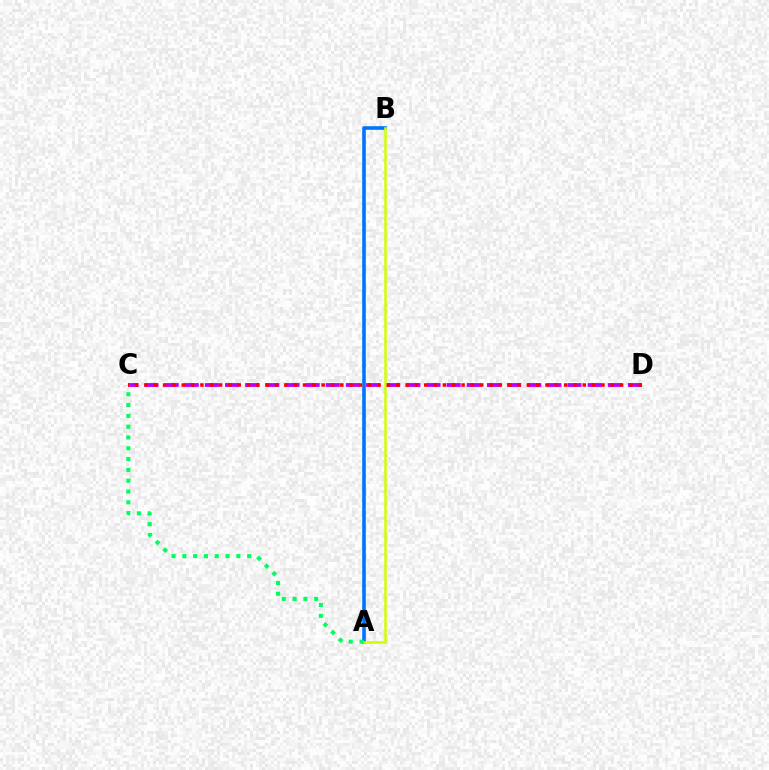{('A', 'B'): [{'color': '#0074ff', 'line_style': 'solid', 'thickness': 2.59}, {'color': '#d1ff00', 'line_style': 'solid', 'thickness': 1.8}], ('C', 'D'): [{'color': '#b900ff', 'line_style': 'dashed', 'thickness': 2.74}, {'color': '#ff0000', 'line_style': 'dotted', 'thickness': 2.53}], ('A', 'C'): [{'color': '#00ff5c', 'line_style': 'dotted', 'thickness': 2.94}]}